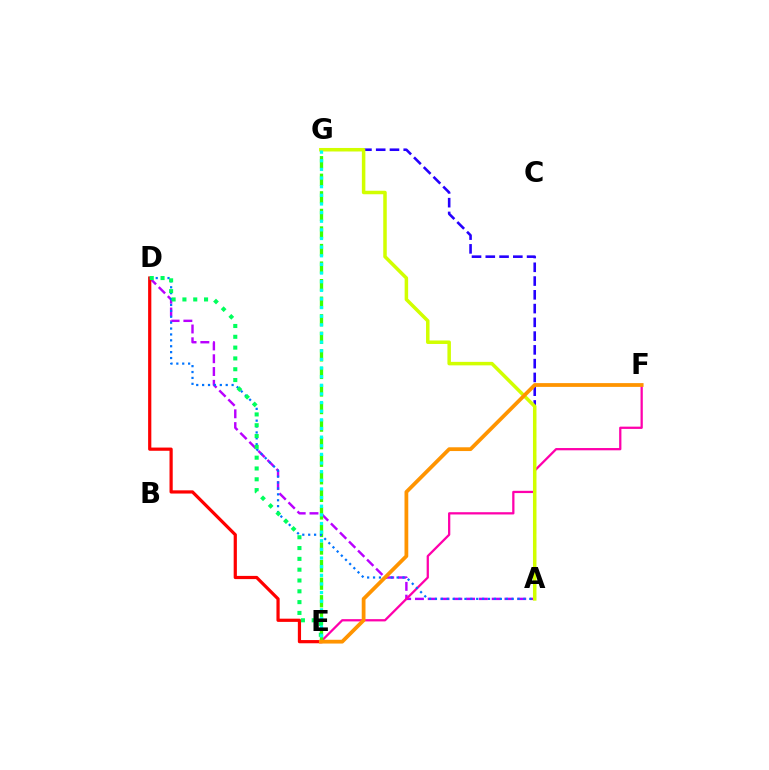{('A', 'D'): [{'color': '#b900ff', 'line_style': 'dashed', 'thickness': 1.74}, {'color': '#0074ff', 'line_style': 'dotted', 'thickness': 1.6}], ('E', 'F'): [{'color': '#ff00ac', 'line_style': 'solid', 'thickness': 1.63}, {'color': '#ff9400', 'line_style': 'solid', 'thickness': 2.71}], ('D', 'E'): [{'color': '#ff0000', 'line_style': 'solid', 'thickness': 2.31}, {'color': '#00ff5c', 'line_style': 'dotted', 'thickness': 2.94}], ('A', 'G'): [{'color': '#2500ff', 'line_style': 'dashed', 'thickness': 1.87}, {'color': '#d1ff00', 'line_style': 'solid', 'thickness': 2.52}], ('E', 'G'): [{'color': '#3dff00', 'line_style': 'dashed', 'thickness': 2.39}, {'color': '#00fff6', 'line_style': 'dotted', 'thickness': 2.35}]}